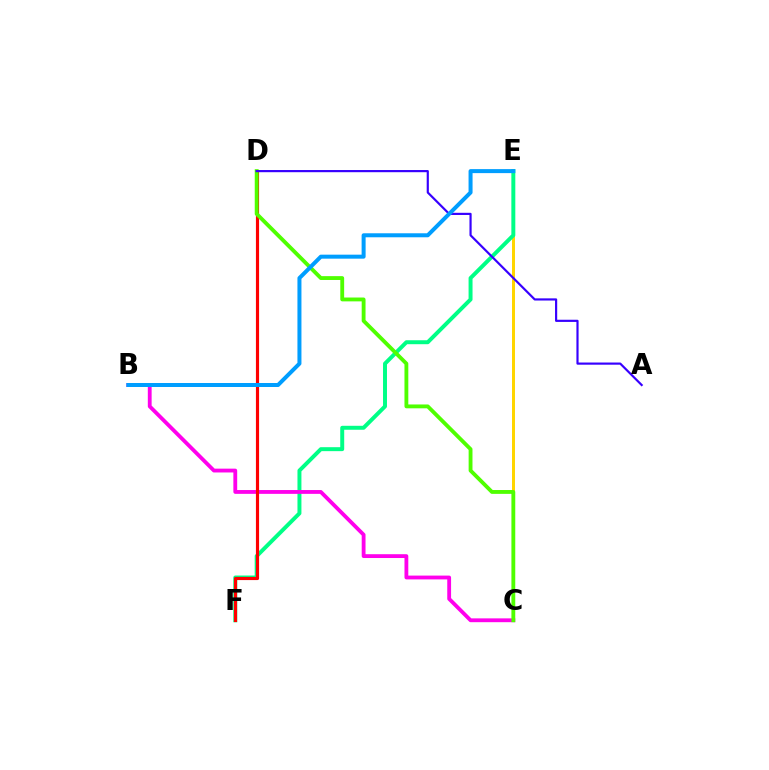{('C', 'E'): [{'color': '#ffd500', 'line_style': 'solid', 'thickness': 2.16}], ('E', 'F'): [{'color': '#00ff86', 'line_style': 'solid', 'thickness': 2.85}], ('B', 'C'): [{'color': '#ff00ed', 'line_style': 'solid', 'thickness': 2.75}], ('D', 'F'): [{'color': '#ff0000', 'line_style': 'solid', 'thickness': 2.27}], ('C', 'D'): [{'color': '#4fff00', 'line_style': 'solid', 'thickness': 2.77}], ('A', 'D'): [{'color': '#3700ff', 'line_style': 'solid', 'thickness': 1.57}], ('B', 'E'): [{'color': '#009eff', 'line_style': 'solid', 'thickness': 2.88}]}